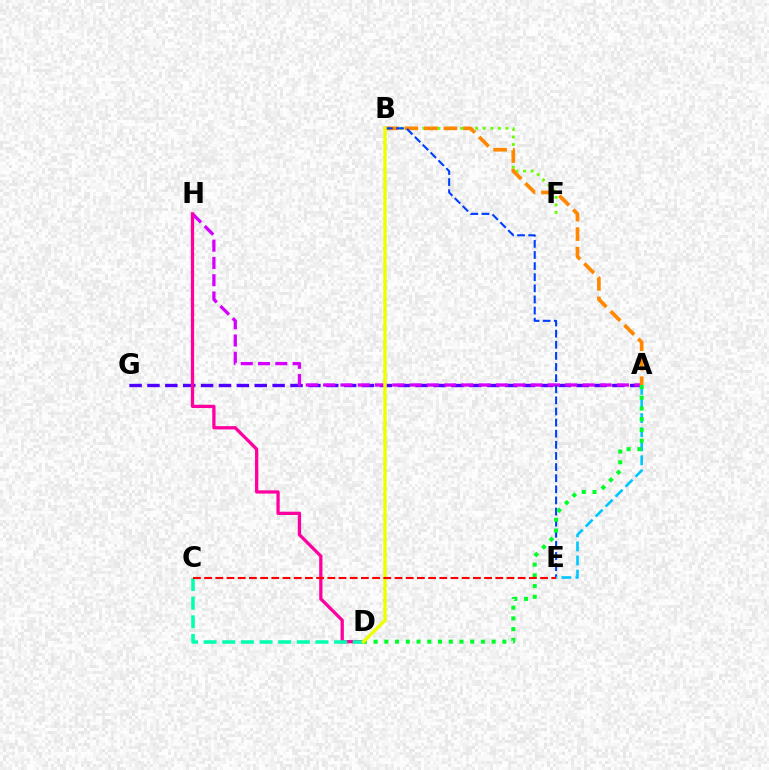{('B', 'F'): [{'color': '#66ff00', 'line_style': 'dotted', 'thickness': 2.05}], ('A', 'G'): [{'color': '#4f00ff', 'line_style': 'dashed', 'thickness': 2.43}], ('A', 'H'): [{'color': '#d600ff', 'line_style': 'dashed', 'thickness': 2.35}], ('A', 'B'): [{'color': '#ff8800', 'line_style': 'dashed', 'thickness': 2.65}], ('D', 'H'): [{'color': '#ff00a0', 'line_style': 'solid', 'thickness': 2.36}], ('C', 'D'): [{'color': '#00ffaf', 'line_style': 'dashed', 'thickness': 2.53}], ('B', 'E'): [{'color': '#003fff', 'line_style': 'dashed', 'thickness': 1.51}], ('A', 'E'): [{'color': '#00c7ff', 'line_style': 'dashed', 'thickness': 1.91}], ('A', 'D'): [{'color': '#00ff27', 'line_style': 'dotted', 'thickness': 2.92}], ('B', 'D'): [{'color': '#eeff00', 'line_style': 'solid', 'thickness': 2.43}], ('C', 'E'): [{'color': '#ff0000', 'line_style': 'dashed', 'thickness': 1.52}]}